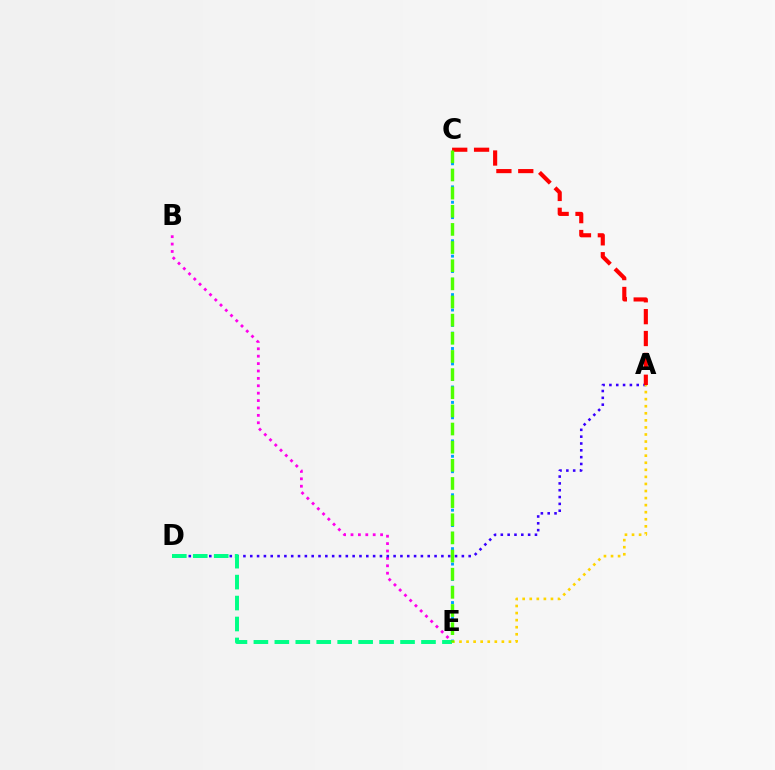{('B', 'E'): [{'color': '#ff00ed', 'line_style': 'dotted', 'thickness': 2.01}], ('A', 'D'): [{'color': '#3700ff', 'line_style': 'dotted', 'thickness': 1.85}], ('A', 'C'): [{'color': '#ff0000', 'line_style': 'dashed', 'thickness': 2.97}], ('D', 'E'): [{'color': '#00ff86', 'line_style': 'dashed', 'thickness': 2.85}], ('C', 'E'): [{'color': '#009eff', 'line_style': 'dotted', 'thickness': 2.09}, {'color': '#4fff00', 'line_style': 'dashed', 'thickness': 2.47}], ('A', 'E'): [{'color': '#ffd500', 'line_style': 'dotted', 'thickness': 1.92}]}